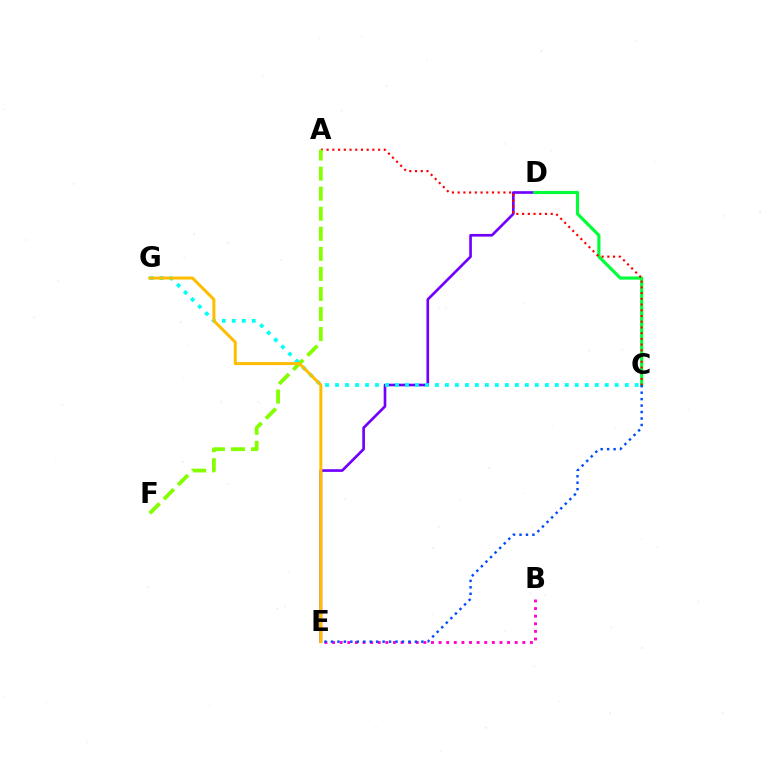{('D', 'E'): [{'color': '#7200ff', 'line_style': 'solid', 'thickness': 1.92}], ('C', 'D'): [{'color': '#00ff39', 'line_style': 'solid', 'thickness': 2.26}], ('A', 'C'): [{'color': '#ff0000', 'line_style': 'dotted', 'thickness': 1.55}], ('B', 'E'): [{'color': '#ff00cf', 'line_style': 'dotted', 'thickness': 2.07}], ('A', 'F'): [{'color': '#84ff00', 'line_style': 'dashed', 'thickness': 2.72}], ('C', 'G'): [{'color': '#00fff6', 'line_style': 'dotted', 'thickness': 2.71}], ('E', 'G'): [{'color': '#ffbd00', 'line_style': 'solid', 'thickness': 2.16}], ('C', 'E'): [{'color': '#004bff', 'line_style': 'dotted', 'thickness': 1.75}]}